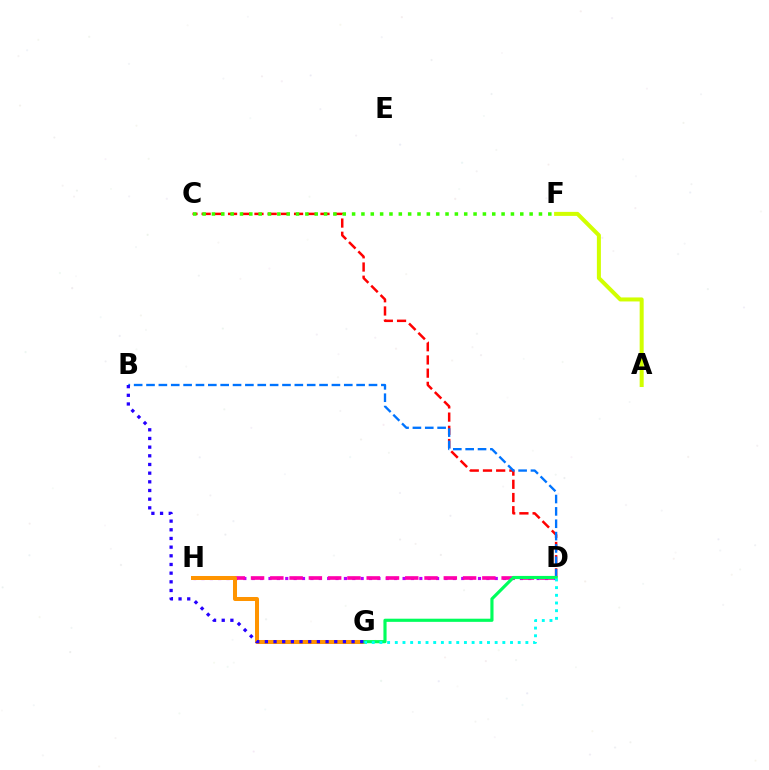{('C', 'D'): [{'color': '#ff0000', 'line_style': 'dashed', 'thickness': 1.79}], ('A', 'F'): [{'color': '#d1ff00', 'line_style': 'solid', 'thickness': 2.89}], ('B', 'D'): [{'color': '#0074ff', 'line_style': 'dashed', 'thickness': 1.68}], ('D', 'H'): [{'color': '#b900ff', 'line_style': 'dotted', 'thickness': 2.28}, {'color': '#ff00ac', 'line_style': 'dashed', 'thickness': 2.62}], ('G', 'H'): [{'color': '#ff9400', 'line_style': 'solid', 'thickness': 2.89}], ('D', 'G'): [{'color': '#00ff5c', 'line_style': 'solid', 'thickness': 2.27}, {'color': '#00fff6', 'line_style': 'dotted', 'thickness': 2.09}], ('B', 'G'): [{'color': '#2500ff', 'line_style': 'dotted', 'thickness': 2.36}], ('C', 'F'): [{'color': '#3dff00', 'line_style': 'dotted', 'thickness': 2.54}]}